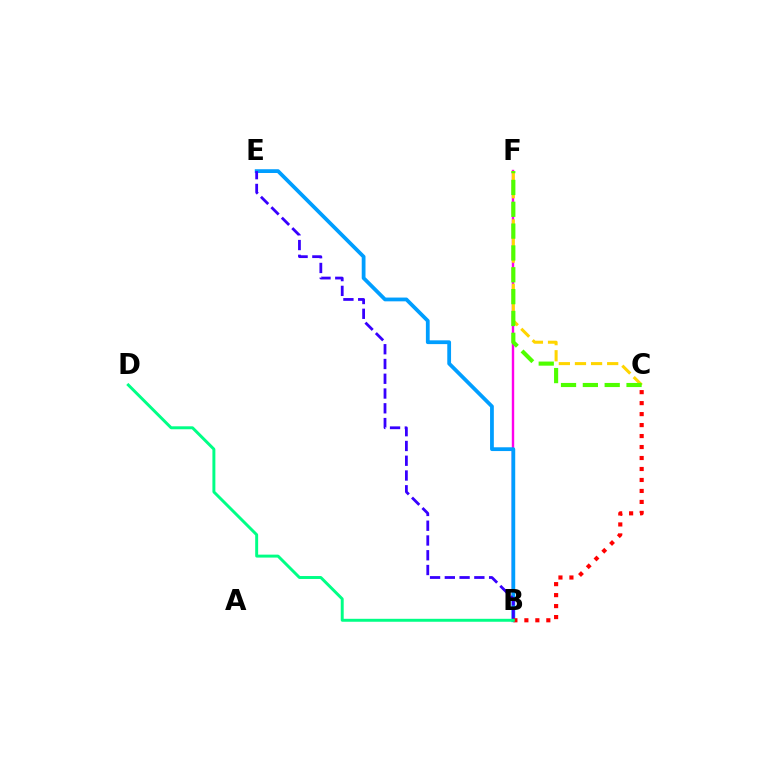{('B', 'F'): [{'color': '#ff00ed', 'line_style': 'solid', 'thickness': 1.73}], ('C', 'F'): [{'color': '#ffd500', 'line_style': 'dashed', 'thickness': 2.19}, {'color': '#4fff00', 'line_style': 'dashed', 'thickness': 2.97}], ('B', 'E'): [{'color': '#009eff', 'line_style': 'solid', 'thickness': 2.72}, {'color': '#3700ff', 'line_style': 'dashed', 'thickness': 2.01}], ('B', 'C'): [{'color': '#ff0000', 'line_style': 'dotted', 'thickness': 2.98}], ('B', 'D'): [{'color': '#00ff86', 'line_style': 'solid', 'thickness': 2.12}]}